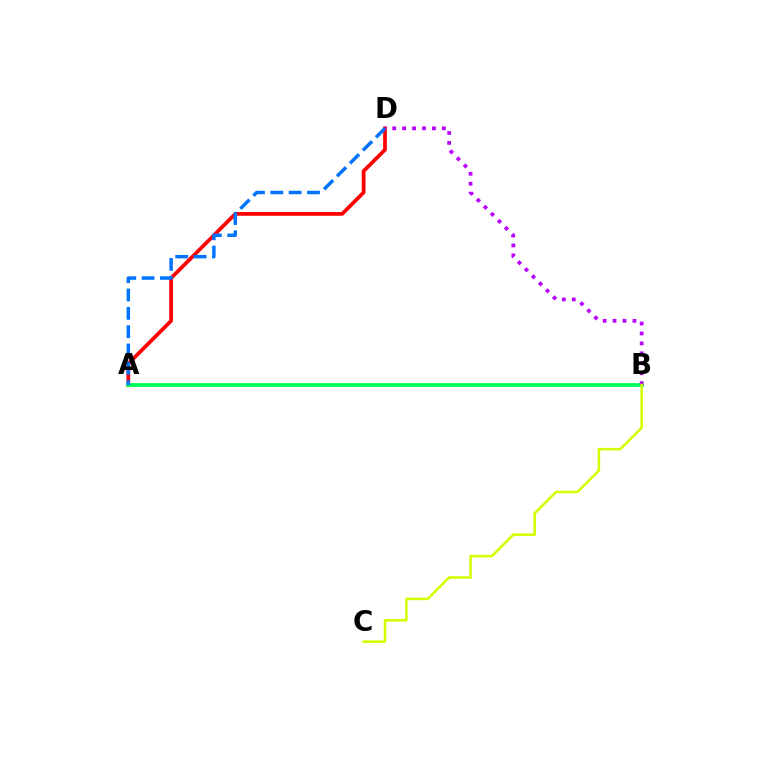{('A', 'D'): [{'color': '#ff0000', 'line_style': 'solid', 'thickness': 2.68}, {'color': '#0074ff', 'line_style': 'dashed', 'thickness': 2.49}], ('A', 'B'): [{'color': '#00ff5c', 'line_style': 'solid', 'thickness': 2.71}], ('B', 'D'): [{'color': '#b900ff', 'line_style': 'dotted', 'thickness': 2.7}], ('B', 'C'): [{'color': '#d1ff00', 'line_style': 'solid', 'thickness': 1.85}]}